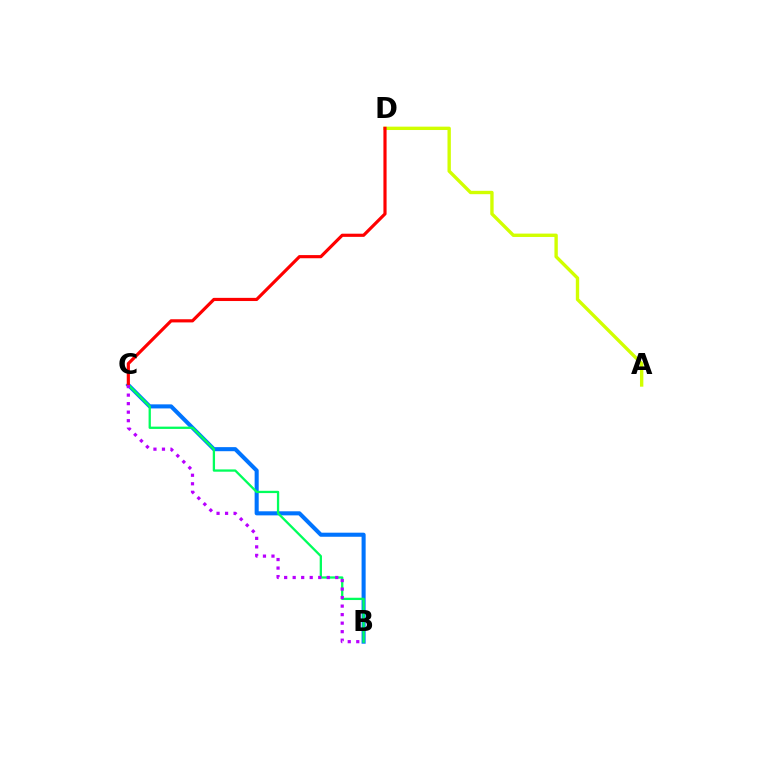{('B', 'C'): [{'color': '#0074ff', 'line_style': 'solid', 'thickness': 2.93}, {'color': '#00ff5c', 'line_style': 'solid', 'thickness': 1.65}, {'color': '#b900ff', 'line_style': 'dotted', 'thickness': 2.31}], ('A', 'D'): [{'color': '#d1ff00', 'line_style': 'solid', 'thickness': 2.42}], ('C', 'D'): [{'color': '#ff0000', 'line_style': 'solid', 'thickness': 2.28}]}